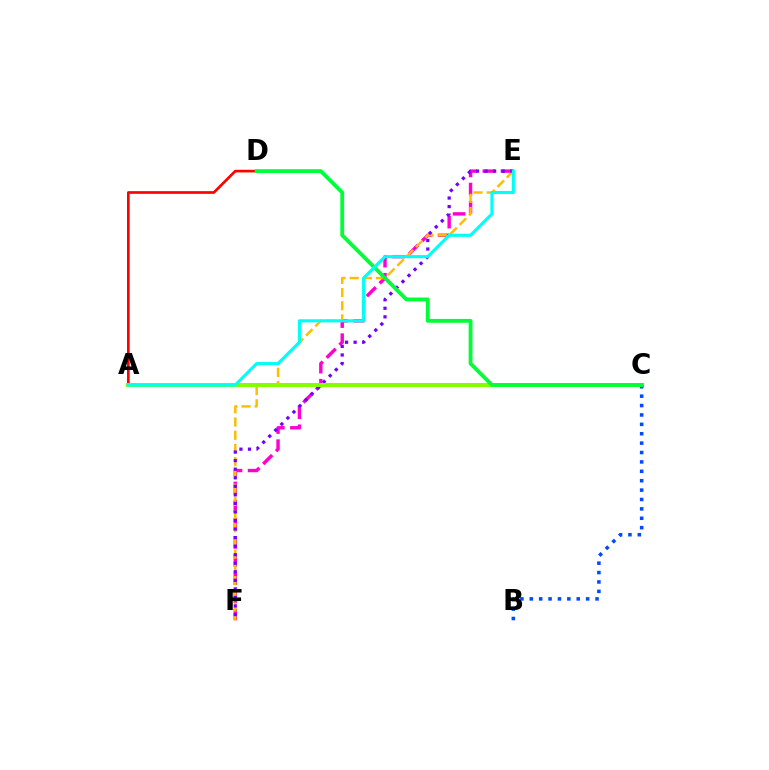{('E', 'F'): [{'color': '#ff00cf', 'line_style': 'dashed', 'thickness': 2.46}, {'color': '#ffbd00', 'line_style': 'dashed', 'thickness': 1.79}, {'color': '#7200ff', 'line_style': 'dotted', 'thickness': 2.32}], ('A', 'D'): [{'color': '#ff0000', 'line_style': 'solid', 'thickness': 1.93}], ('A', 'C'): [{'color': '#84ff00', 'line_style': 'solid', 'thickness': 2.89}], ('B', 'C'): [{'color': '#004bff', 'line_style': 'dotted', 'thickness': 2.55}], ('C', 'D'): [{'color': '#00ff39', 'line_style': 'solid', 'thickness': 2.76}], ('A', 'E'): [{'color': '#00fff6', 'line_style': 'solid', 'thickness': 2.25}]}